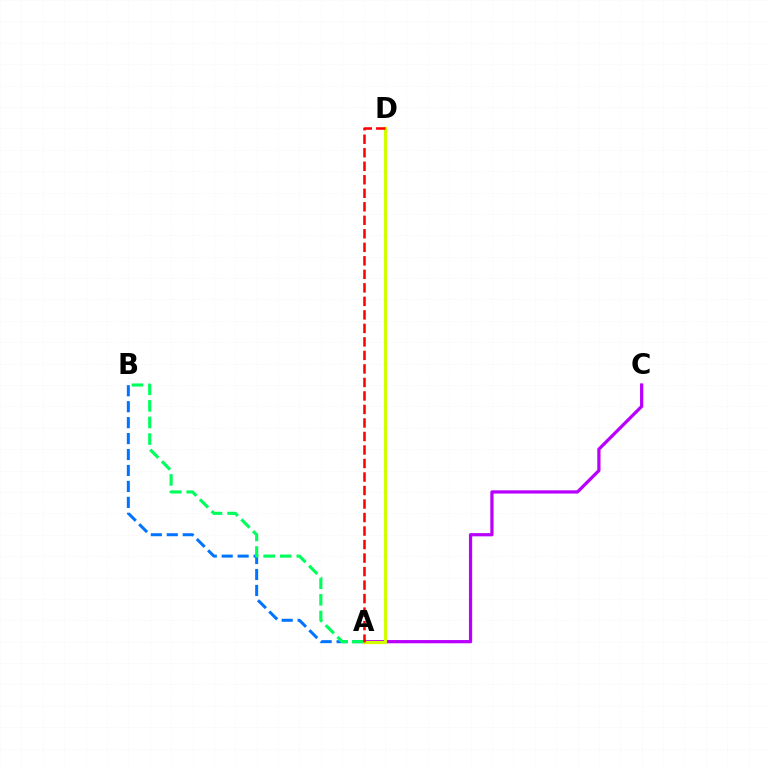{('A', 'B'): [{'color': '#0074ff', 'line_style': 'dashed', 'thickness': 2.17}, {'color': '#00ff5c', 'line_style': 'dashed', 'thickness': 2.25}], ('A', 'C'): [{'color': '#b900ff', 'line_style': 'solid', 'thickness': 2.33}], ('A', 'D'): [{'color': '#d1ff00', 'line_style': 'solid', 'thickness': 2.31}, {'color': '#ff0000', 'line_style': 'dashed', 'thickness': 1.84}]}